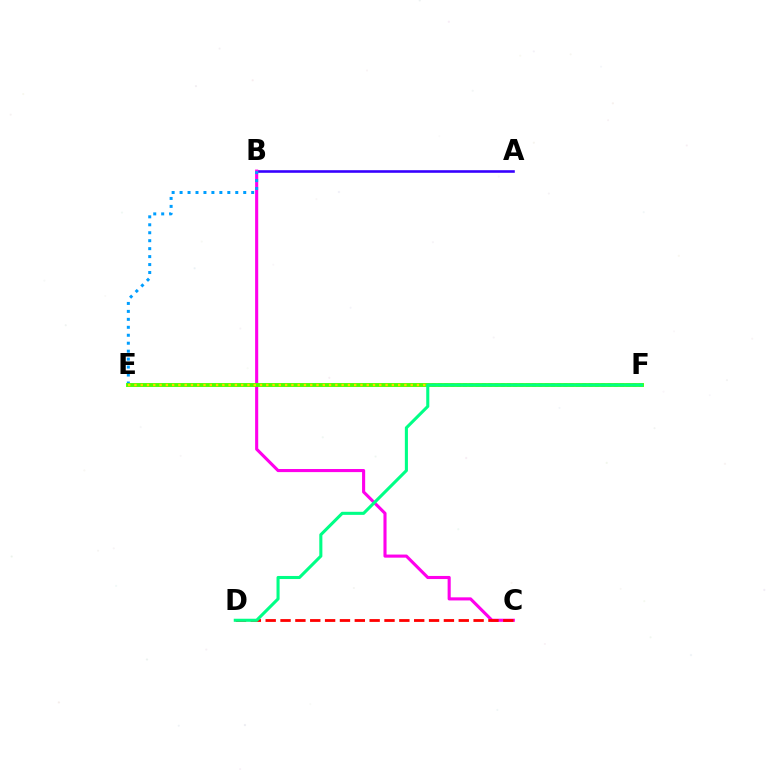{('A', 'B'): [{'color': '#3700ff', 'line_style': 'solid', 'thickness': 1.87}], ('B', 'C'): [{'color': '#ff00ed', 'line_style': 'solid', 'thickness': 2.23}], ('B', 'E'): [{'color': '#009eff', 'line_style': 'dotted', 'thickness': 2.16}], ('E', 'F'): [{'color': '#4fff00', 'line_style': 'solid', 'thickness': 2.81}, {'color': '#ffd500', 'line_style': 'dotted', 'thickness': 1.71}], ('C', 'D'): [{'color': '#ff0000', 'line_style': 'dashed', 'thickness': 2.02}], ('D', 'F'): [{'color': '#00ff86', 'line_style': 'solid', 'thickness': 2.21}]}